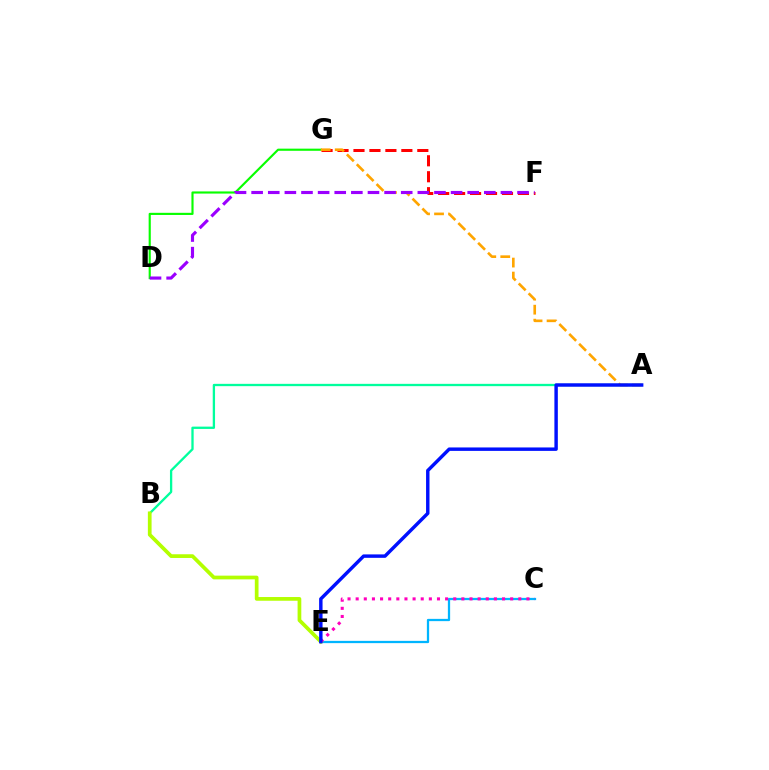{('F', 'G'): [{'color': '#ff0000', 'line_style': 'dashed', 'thickness': 2.17}], ('D', 'G'): [{'color': '#08ff00', 'line_style': 'solid', 'thickness': 1.55}], ('A', 'G'): [{'color': '#ffa500', 'line_style': 'dashed', 'thickness': 1.9}], ('C', 'E'): [{'color': '#00b5ff', 'line_style': 'solid', 'thickness': 1.63}, {'color': '#ff00bd', 'line_style': 'dotted', 'thickness': 2.21}], ('A', 'B'): [{'color': '#00ff9d', 'line_style': 'solid', 'thickness': 1.66}], ('B', 'E'): [{'color': '#b3ff00', 'line_style': 'solid', 'thickness': 2.68}], ('D', 'F'): [{'color': '#9b00ff', 'line_style': 'dashed', 'thickness': 2.26}], ('A', 'E'): [{'color': '#0010ff', 'line_style': 'solid', 'thickness': 2.47}]}